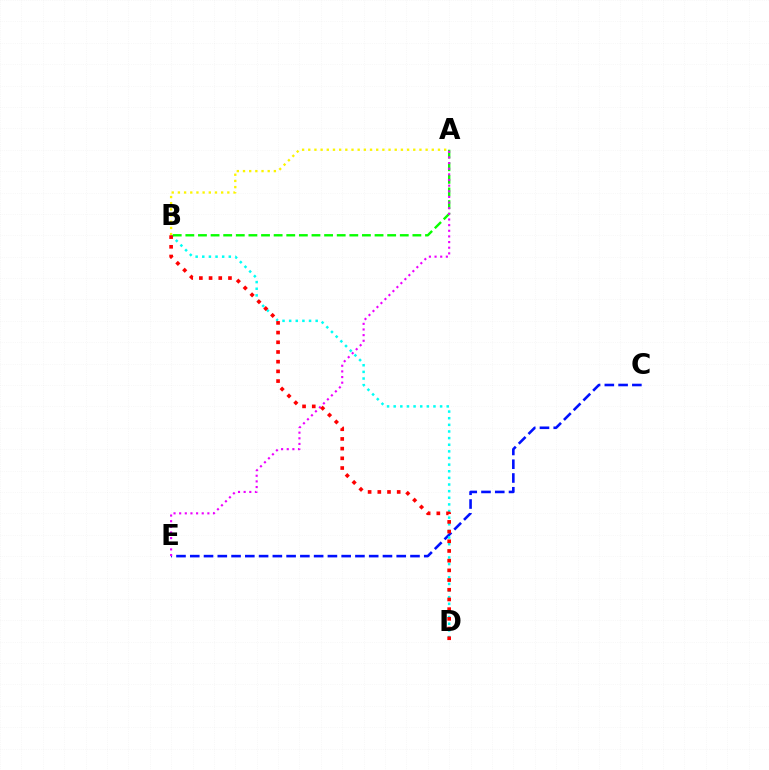{('C', 'E'): [{'color': '#0010ff', 'line_style': 'dashed', 'thickness': 1.87}], ('B', 'D'): [{'color': '#00fff6', 'line_style': 'dotted', 'thickness': 1.8}, {'color': '#ff0000', 'line_style': 'dotted', 'thickness': 2.63}], ('A', 'B'): [{'color': '#08ff00', 'line_style': 'dashed', 'thickness': 1.71}, {'color': '#fcf500', 'line_style': 'dotted', 'thickness': 1.68}], ('A', 'E'): [{'color': '#ee00ff', 'line_style': 'dotted', 'thickness': 1.53}]}